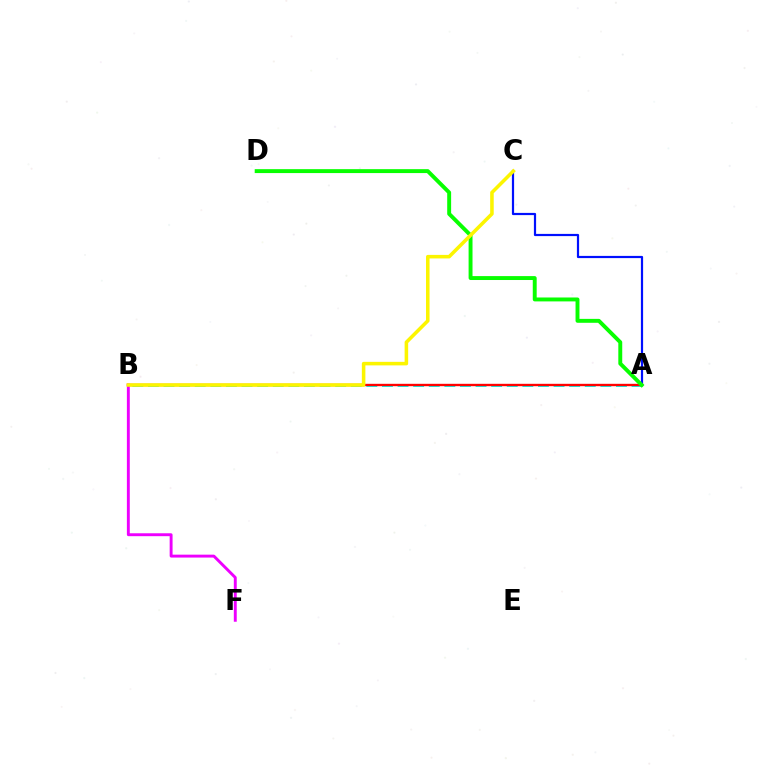{('A', 'C'): [{'color': '#0010ff', 'line_style': 'solid', 'thickness': 1.59}], ('A', 'B'): [{'color': '#00fff6', 'line_style': 'dashed', 'thickness': 2.12}, {'color': '#ff0000', 'line_style': 'solid', 'thickness': 1.71}], ('B', 'F'): [{'color': '#ee00ff', 'line_style': 'solid', 'thickness': 2.1}], ('A', 'D'): [{'color': '#08ff00', 'line_style': 'solid', 'thickness': 2.82}], ('B', 'C'): [{'color': '#fcf500', 'line_style': 'solid', 'thickness': 2.55}]}